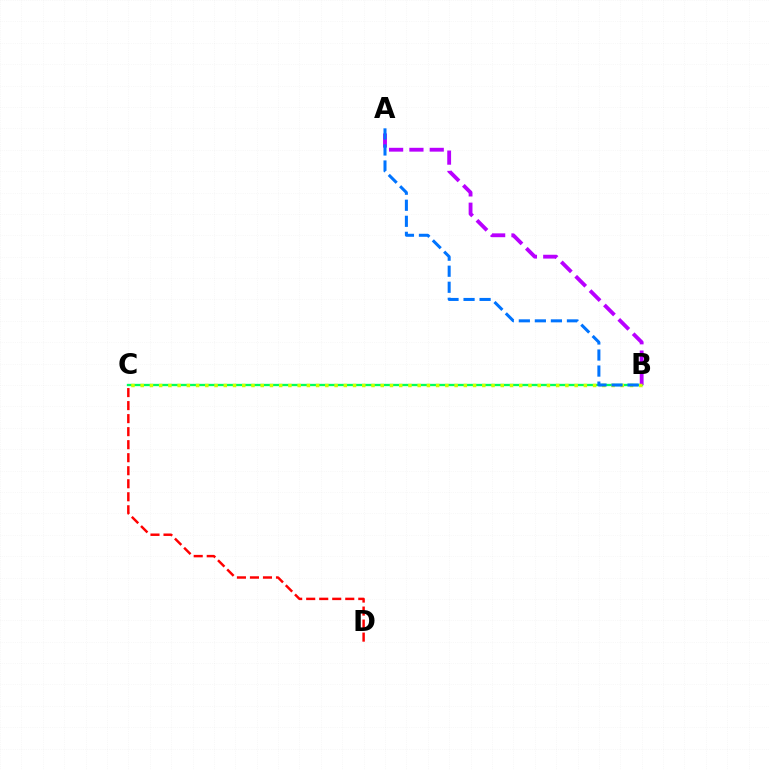{('B', 'C'): [{'color': '#00ff5c', 'line_style': 'solid', 'thickness': 1.68}, {'color': '#d1ff00', 'line_style': 'dotted', 'thickness': 2.51}], ('C', 'D'): [{'color': '#ff0000', 'line_style': 'dashed', 'thickness': 1.77}], ('A', 'B'): [{'color': '#b900ff', 'line_style': 'dashed', 'thickness': 2.76}, {'color': '#0074ff', 'line_style': 'dashed', 'thickness': 2.18}]}